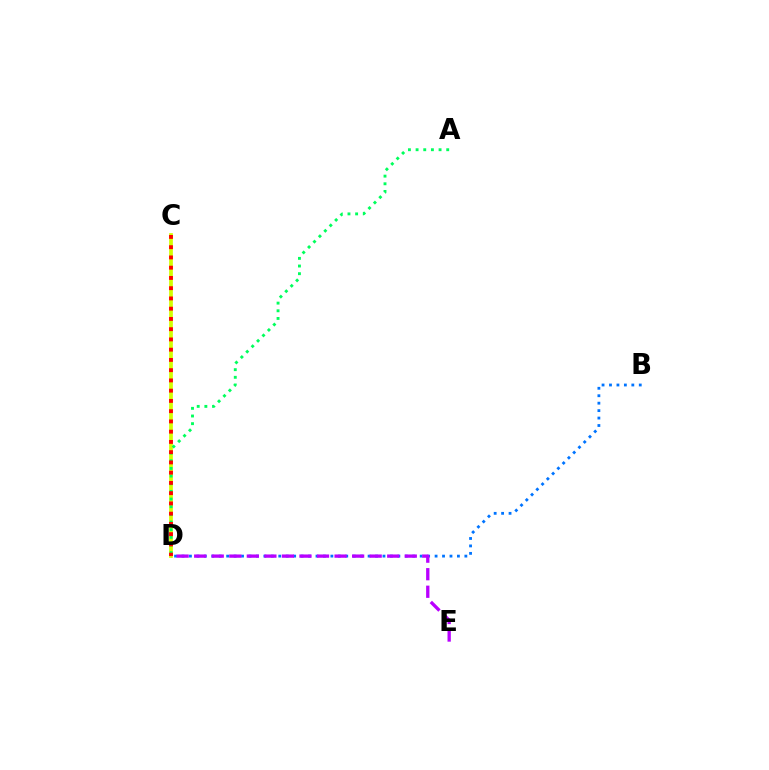{('C', 'D'): [{'color': '#d1ff00', 'line_style': 'solid', 'thickness': 2.68}, {'color': '#ff0000', 'line_style': 'dotted', 'thickness': 2.78}], ('A', 'D'): [{'color': '#00ff5c', 'line_style': 'dotted', 'thickness': 2.08}], ('B', 'D'): [{'color': '#0074ff', 'line_style': 'dotted', 'thickness': 2.02}], ('D', 'E'): [{'color': '#b900ff', 'line_style': 'dashed', 'thickness': 2.38}]}